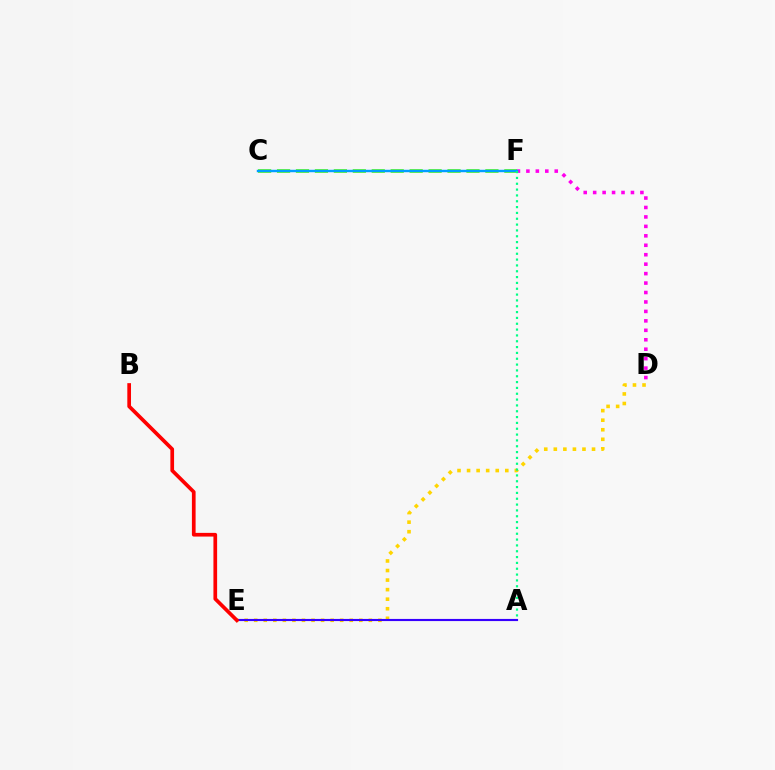{('D', 'F'): [{'color': '#ff00ed', 'line_style': 'dotted', 'thickness': 2.57}], ('D', 'E'): [{'color': '#ffd500', 'line_style': 'dotted', 'thickness': 2.6}], ('A', 'E'): [{'color': '#3700ff', 'line_style': 'solid', 'thickness': 1.54}], ('C', 'F'): [{'color': '#4fff00', 'line_style': 'dashed', 'thickness': 2.57}, {'color': '#009eff', 'line_style': 'solid', 'thickness': 1.75}], ('B', 'E'): [{'color': '#ff0000', 'line_style': 'solid', 'thickness': 2.66}], ('A', 'F'): [{'color': '#00ff86', 'line_style': 'dotted', 'thickness': 1.58}]}